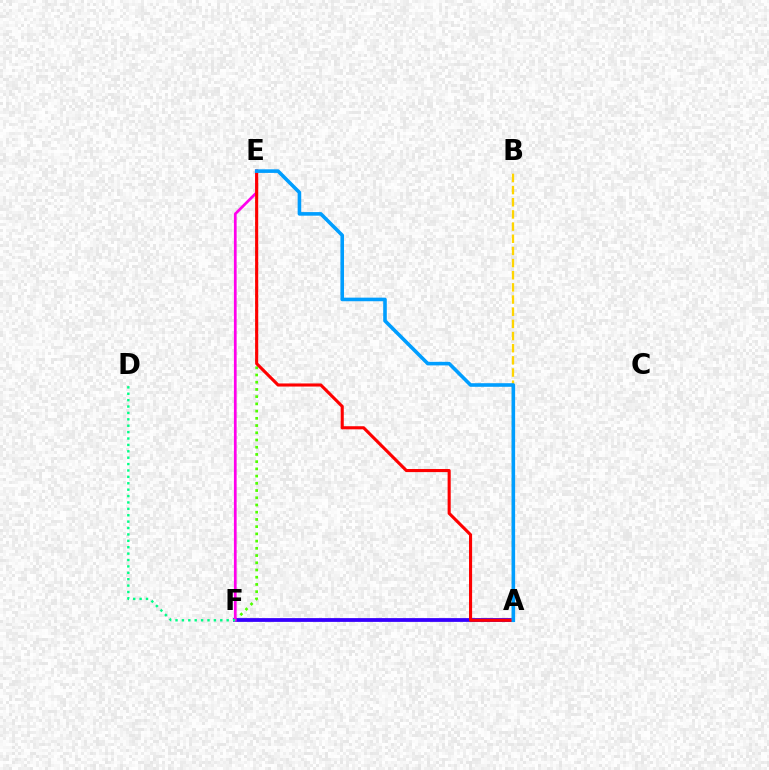{('E', 'F'): [{'color': '#4fff00', 'line_style': 'dotted', 'thickness': 1.96}, {'color': '#ff00ed', 'line_style': 'solid', 'thickness': 1.97}], ('A', 'F'): [{'color': '#3700ff', 'line_style': 'solid', 'thickness': 2.72}], ('A', 'E'): [{'color': '#ff0000', 'line_style': 'solid', 'thickness': 2.23}, {'color': '#009eff', 'line_style': 'solid', 'thickness': 2.58}], ('A', 'B'): [{'color': '#ffd500', 'line_style': 'dashed', 'thickness': 1.65}], ('D', 'F'): [{'color': '#00ff86', 'line_style': 'dotted', 'thickness': 1.74}]}